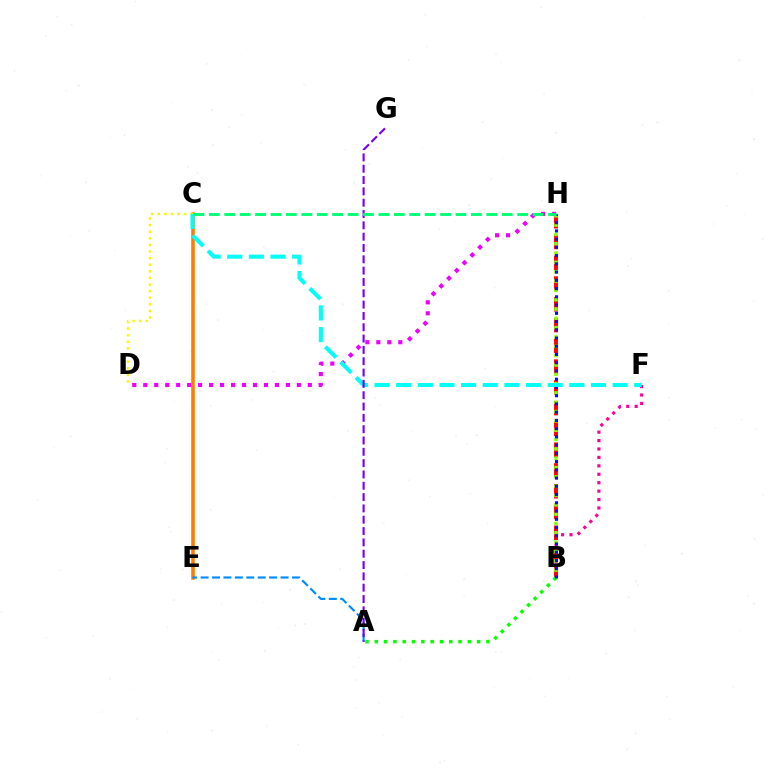{('B', 'F'): [{'color': '#ff0094', 'line_style': 'dotted', 'thickness': 2.29}], ('B', 'H'): [{'color': '#ff0000', 'line_style': 'dashed', 'thickness': 2.82}, {'color': '#84ff00', 'line_style': 'dotted', 'thickness': 2.53}, {'color': '#0010ff', 'line_style': 'dotted', 'thickness': 2.24}], ('C', 'E'): [{'color': '#ff7c00', 'line_style': 'solid', 'thickness': 2.58}], ('D', 'H'): [{'color': '#ee00ff', 'line_style': 'dotted', 'thickness': 2.98}], ('A', 'B'): [{'color': '#08ff00', 'line_style': 'dotted', 'thickness': 2.53}], ('C', 'D'): [{'color': '#fcf500', 'line_style': 'dotted', 'thickness': 1.79}], ('A', 'E'): [{'color': '#008cff', 'line_style': 'dashed', 'thickness': 1.55}], ('C', 'F'): [{'color': '#00fff6', 'line_style': 'dashed', 'thickness': 2.94}], ('A', 'G'): [{'color': '#7200ff', 'line_style': 'dashed', 'thickness': 1.54}], ('C', 'H'): [{'color': '#00ff74', 'line_style': 'dashed', 'thickness': 2.09}]}